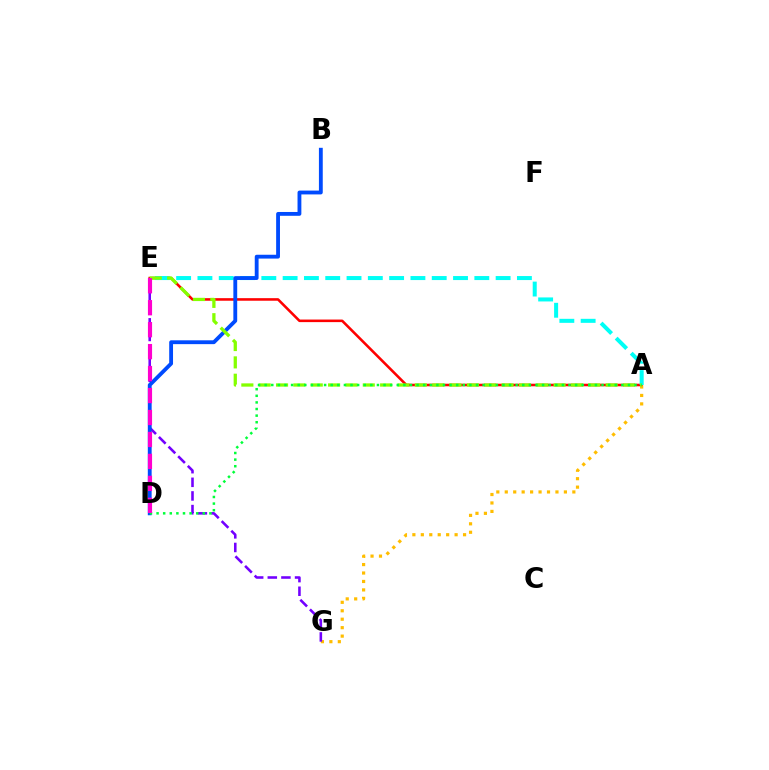{('A', 'E'): [{'color': '#ff0000', 'line_style': 'solid', 'thickness': 1.85}, {'color': '#00fff6', 'line_style': 'dashed', 'thickness': 2.89}, {'color': '#84ff00', 'line_style': 'dashed', 'thickness': 2.36}], ('A', 'G'): [{'color': '#ffbd00', 'line_style': 'dotted', 'thickness': 2.3}], ('E', 'G'): [{'color': '#7200ff', 'line_style': 'dashed', 'thickness': 1.85}], ('B', 'D'): [{'color': '#004bff', 'line_style': 'solid', 'thickness': 2.76}], ('A', 'D'): [{'color': '#00ff39', 'line_style': 'dotted', 'thickness': 1.79}], ('D', 'E'): [{'color': '#ff00cf', 'line_style': 'dashed', 'thickness': 2.98}]}